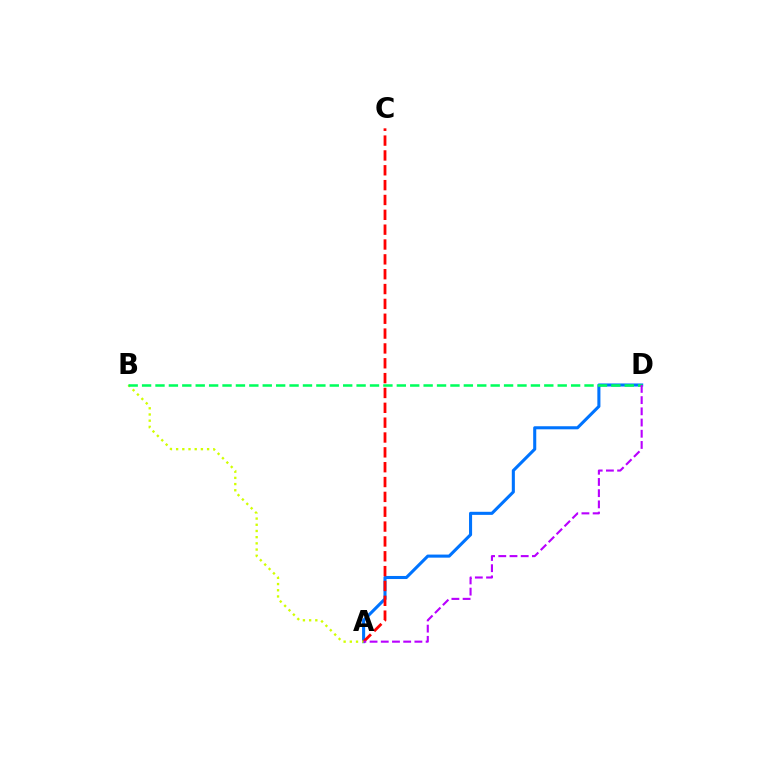{('A', 'D'): [{'color': '#0074ff', 'line_style': 'solid', 'thickness': 2.21}, {'color': '#b900ff', 'line_style': 'dashed', 'thickness': 1.52}], ('A', 'C'): [{'color': '#ff0000', 'line_style': 'dashed', 'thickness': 2.02}], ('A', 'B'): [{'color': '#d1ff00', 'line_style': 'dotted', 'thickness': 1.68}], ('B', 'D'): [{'color': '#00ff5c', 'line_style': 'dashed', 'thickness': 1.82}]}